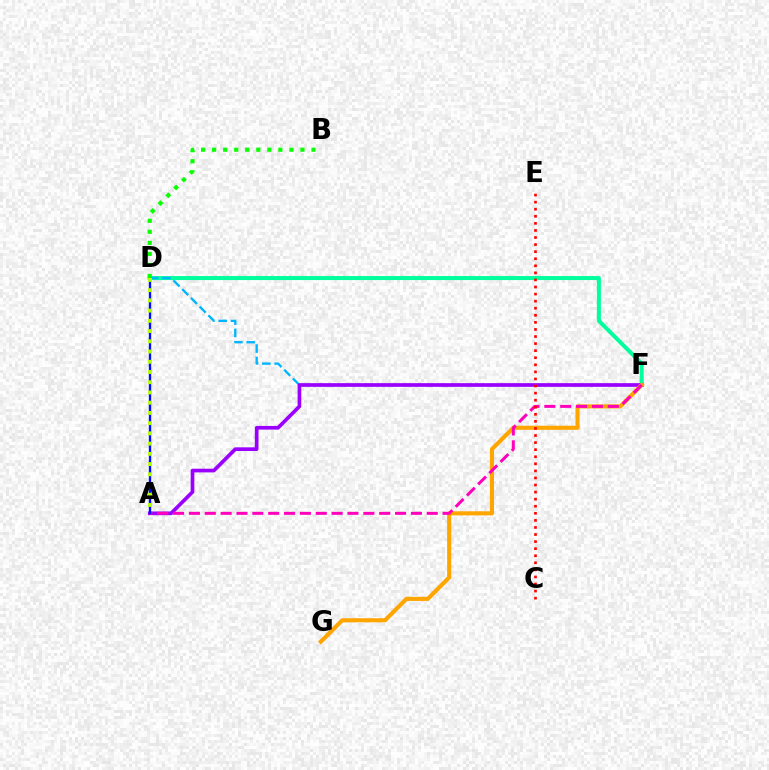{('D', 'F'): [{'color': '#00ff9d', 'line_style': 'solid', 'thickness': 2.89}, {'color': '#00b5ff', 'line_style': 'dashed', 'thickness': 1.68}], ('A', 'F'): [{'color': '#9b00ff', 'line_style': 'solid', 'thickness': 2.65}, {'color': '#ff00bd', 'line_style': 'dashed', 'thickness': 2.15}], ('F', 'G'): [{'color': '#ffa500', 'line_style': 'solid', 'thickness': 2.95}], ('C', 'E'): [{'color': '#ff0000', 'line_style': 'dotted', 'thickness': 1.92}], ('A', 'D'): [{'color': '#0010ff', 'line_style': 'solid', 'thickness': 1.69}, {'color': '#b3ff00', 'line_style': 'dotted', 'thickness': 2.78}], ('B', 'D'): [{'color': '#08ff00', 'line_style': 'dotted', 'thickness': 3.0}]}